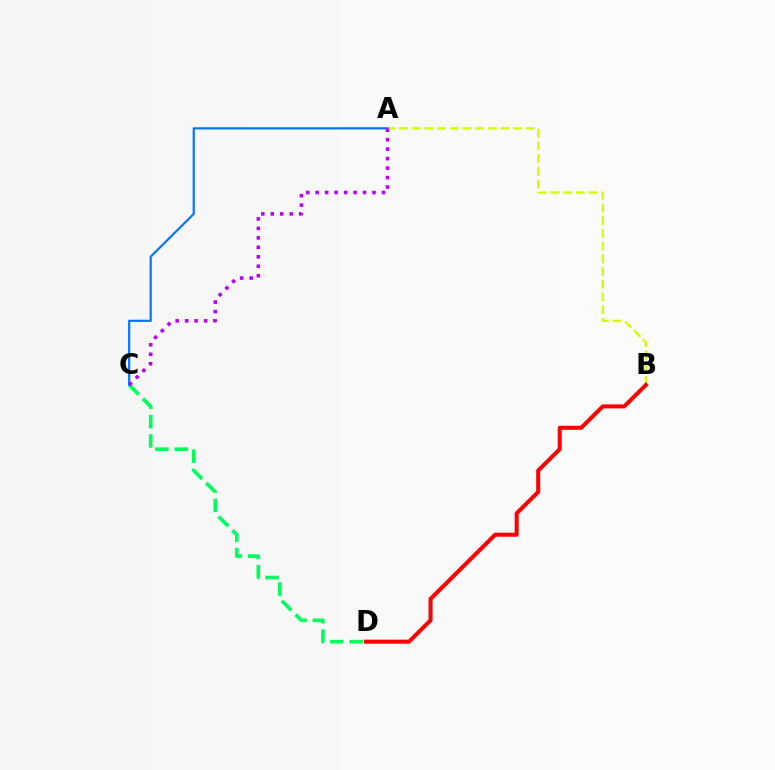{('A', 'B'): [{'color': '#d1ff00', 'line_style': 'dashed', 'thickness': 1.72}], ('A', 'C'): [{'color': '#0074ff', 'line_style': 'solid', 'thickness': 1.56}, {'color': '#b900ff', 'line_style': 'dotted', 'thickness': 2.57}], ('C', 'D'): [{'color': '#00ff5c', 'line_style': 'dashed', 'thickness': 2.63}], ('B', 'D'): [{'color': '#ff0000', 'line_style': 'solid', 'thickness': 2.91}]}